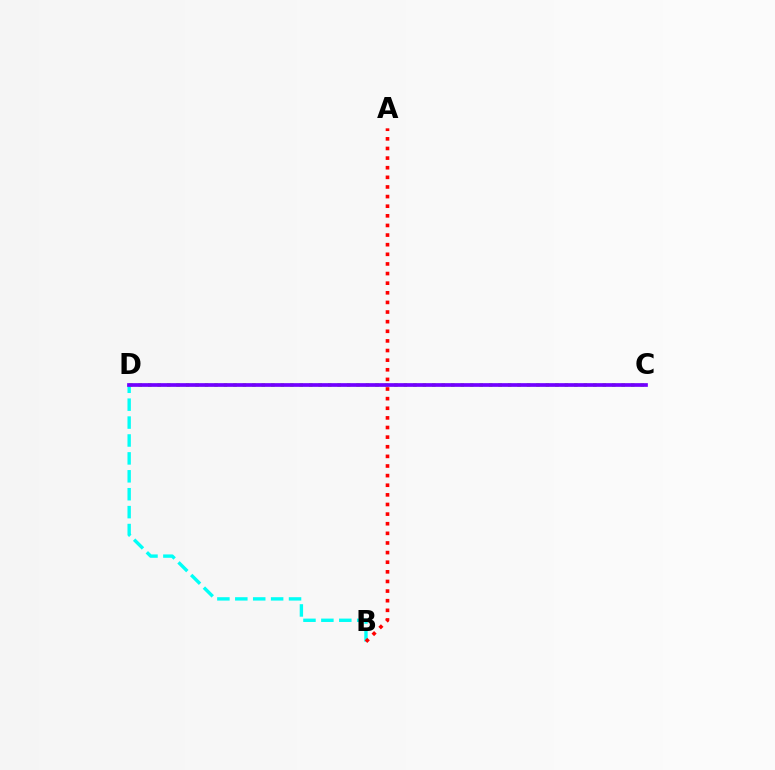{('B', 'D'): [{'color': '#00fff6', 'line_style': 'dashed', 'thickness': 2.43}], ('C', 'D'): [{'color': '#84ff00', 'line_style': 'dotted', 'thickness': 2.57}, {'color': '#7200ff', 'line_style': 'solid', 'thickness': 2.67}], ('A', 'B'): [{'color': '#ff0000', 'line_style': 'dotted', 'thickness': 2.61}]}